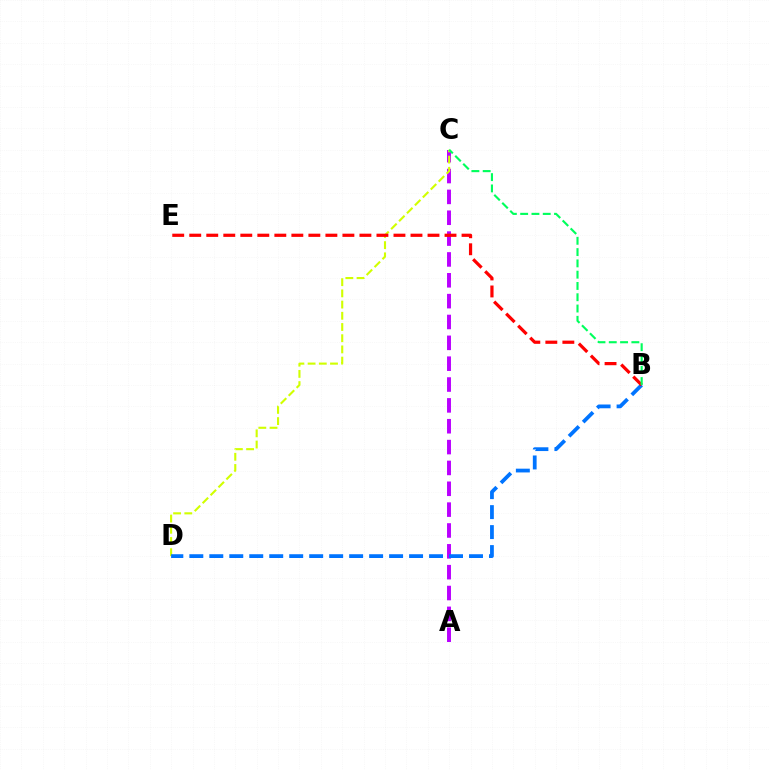{('A', 'C'): [{'color': '#b900ff', 'line_style': 'dashed', 'thickness': 2.83}], ('C', 'D'): [{'color': '#d1ff00', 'line_style': 'dashed', 'thickness': 1.52}], ('B', 'D'): [{'color': '#0074ff', 'line_style': 'dashed', 'thickness': 2.71}], ('B', 'E'): [{'color': '#ff0000', 'line_style': 'dashed', 'thickness': 2.31}], ('B', 'C'): [{'color': '#00ff5c', 'line_style': 'dashed', 'thickness': 1.53}]}